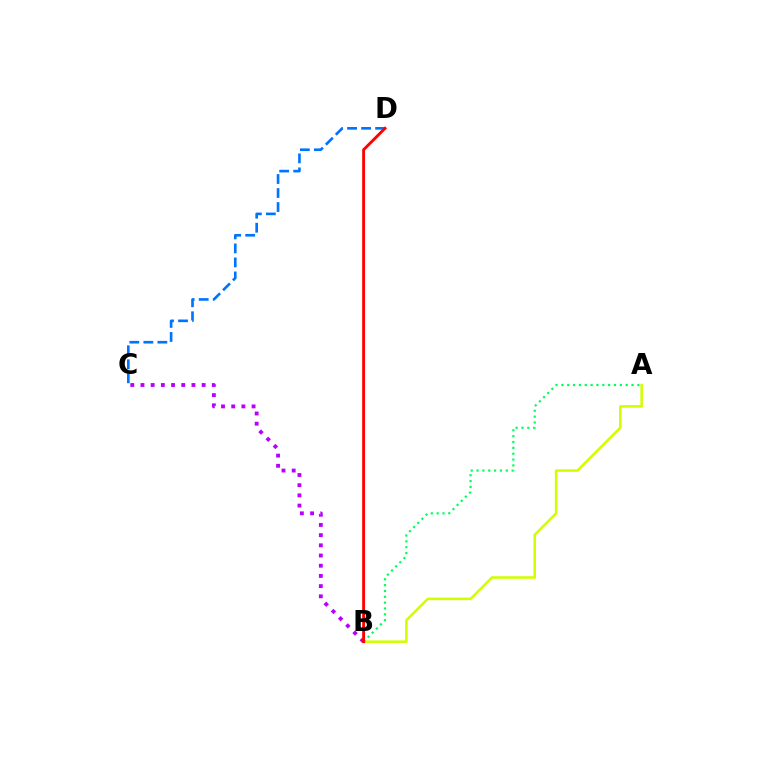{('A', 'B'): [{'color': '#d1ff00', 'line_style': 'solid', 'thickness': 1.84}, {'color': '#00ff5c', 'line_style': 'dotted', 'thickness': 1.59}], ('B', 'C'): [{'color': '#b900ff', 'line_style': 'dotted', 'thickness': 2.77}], ('C', 'D'): [{'color': '#0074ff', 'line_style': 'dashed', 'thickness': 1.9}], ('B', 'D'): [{'color': '#ff0000', 'line_style': 'solid', 'thickness': 2.07}]}